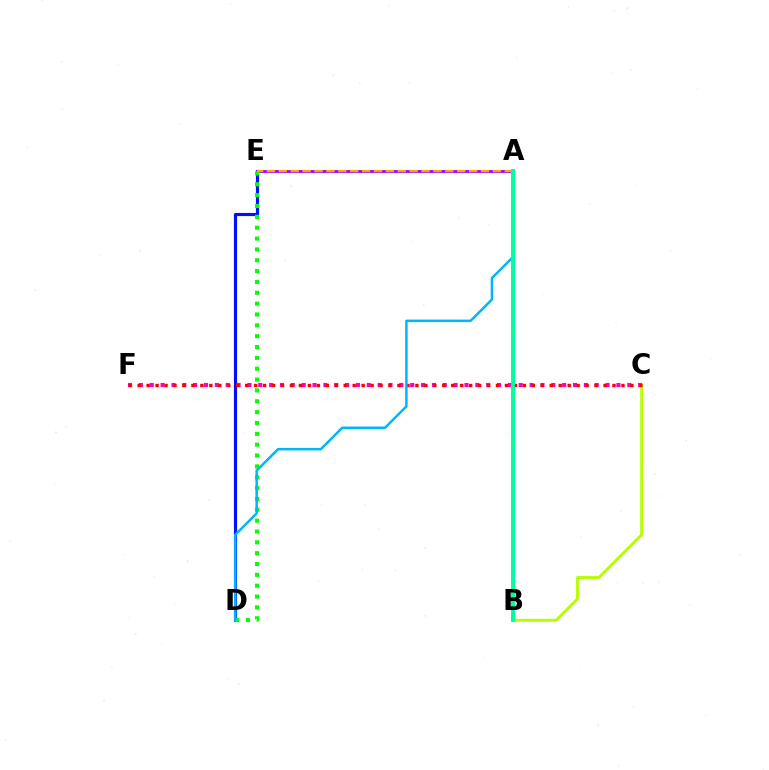{('D', 'E'): [{'color': '#0010ff', 'line_style': 'solid', 'thickness': 2.26}, {'color': '#08ff00', 'line_style': 'dotted', 'thickness': 2.95}], ('B', 'C'): [{'color': '#b3ff00', 'line_style': 'solid', 'thickness': 2.06}], ('A', 'E'): [{'color': '#9b00ff', 'line_style': 'solid', 'thickness': 1.97}, {'color': '#ffa500', 'line_style': 'dashed', 'thickness': 1.62}], ('C', 'F'): [{'color': '#ff00bd', 'line_style': 'dotted', 'thickness': 2.95}, {'color': '#ff0000', 'line_style': 'dotted', 'thickness': 2.43}], ('A', 'D'): [{'color': '#00b5ff', 'line_style': 'solid', 'thickness': 1.79}], ('A', 'B'): [{'color': '#00ff9d', 'line_style': 'solid', 'thickness': 2.83}]}